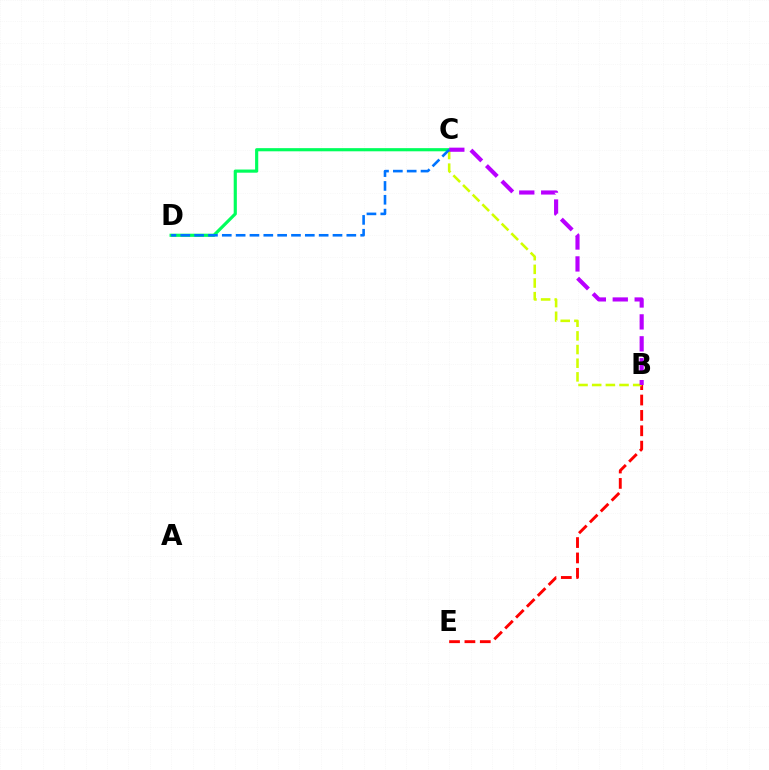{('C', 'D'): [{'color': '#00ff5c', 'line_style': 'solid', 'thickness': 2.27}, {'color': '#0074ff', 'line_style': 'dashed', 'thickness': 1.88}], ('B', 'E'): [{'color': '#ff0000', 'line_style': 'dashed', 'thickness': 2.09}], ('B', 'C'): [{'color': '#d1ff00', 'line_style': 'dashed', 'thickness': 1.86}, {'color': '#b900ff', 'line_style': 'dashed', 'thickness': 2.98}]}